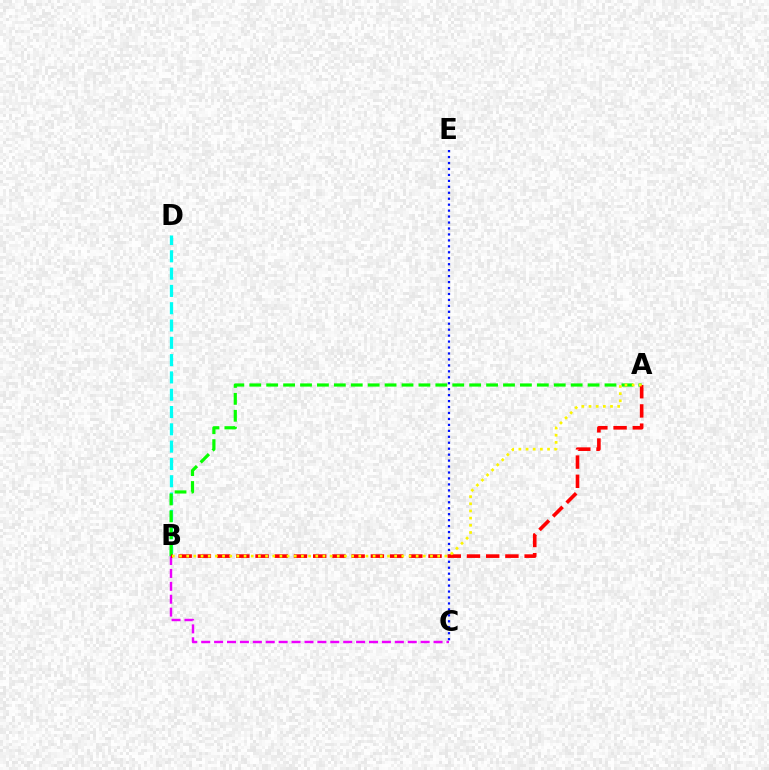{('B', 'D'): [{'color': '#00fff6', 'line_style': 'dashed', 'thickness': 2.35}], ('B', 'C'): [{'color': '#ee00ff', 'line_style': 'dashed', 'thickness': 1.75}], ('A', 'B'): [{'color': '#08ff00', 'line_style': 'dashed', 'thickness': 2.3}, {'color': '#ff0000', 'line_style': 'dashed', 'thickness': 2.61}, {'color': '#fcf500', 'line_style': 'dotted', 'thickness': 1.95}], ('C', 'E'): [{'color': '#0010ff', 'line_style': 'dotted', 'thickness': 1.62}]}